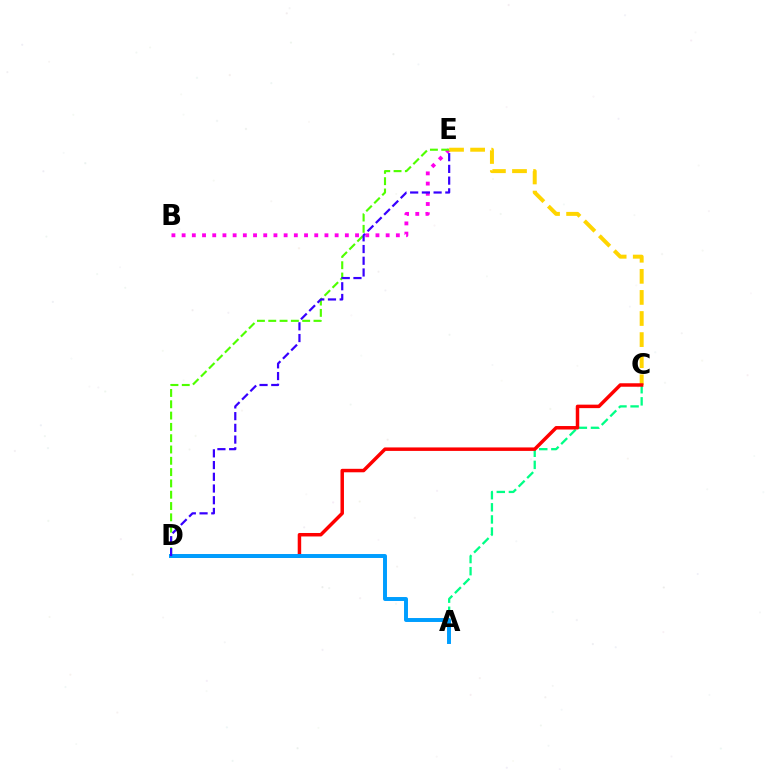{('B', 'E'): [{'color': '#ff00ed', 'line_style': 'dotted', 'thickness': 2.77}], ('D', 'E'): [{'color': '#4fff00', 'line_style': 'dashed', 'thickness': 1.54}, {'color': '#3700ff', 'line_style': 'dashed', 'thickness': 1.59}], ('C', 'E'): [{'color': '#ffd500', 'line_style': 'dashed', 'thickness': 2.86}], ('A', 'C'): [{'color': '#00ff86', 'line_style': 'dashed', 'thickness': 1.65}], ('C', 'D'): [{'color': '#ff0000', 'line_style': 'solid', 'thickness': 2.5}], ('A', 'D'): [{'color': '#009eff', 'line_style': 'solid', 'thickness': 2.84}]}